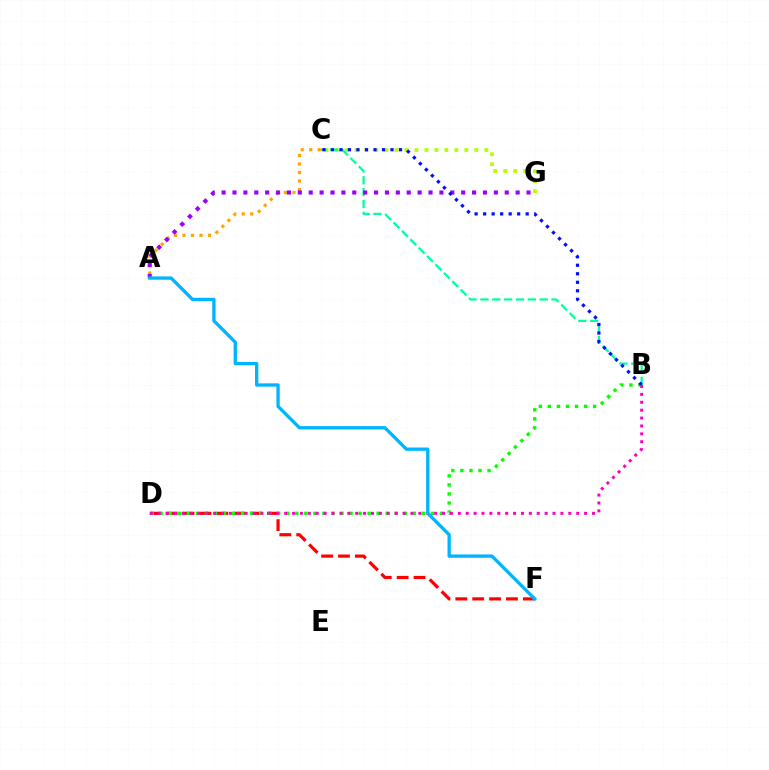{('C', 'G'): [{'color': '#b3ff00', 'line_style': 'dotted', 'thickness': 2.71}], ('D', 'F'): [{'color': '#ff0000', 'line_style': 'dashed', 'thickness': 2.29}], ('B', 'C'): [{'color': '#00ff9d', 'line_style': 'dashed', 'thickness': 1.61}, {'color': '#0010ff', 'line_style': 'dotted', 'thickness': 2.31}], ('A', 'C'): [{'color': '#ffa500', 'line_style': 'dotted', 'thickness': 2.31}], ('B', 'D'): [{'color': '#08ff00', 'line_style': 'dotted', 'thickness': 2.46}, {'color': '#ff00bd', 'line_style': 'dotted', 'thickness': 2.14}], ('A', 'G'): [{'color': '#9b00ff', 'line_style': 'dotted', 'thickness': 2.96}], ('A', 'F'): [{'color': '#00b5ff', 'line_style': 'solid', 'thickness': 2.38}]}